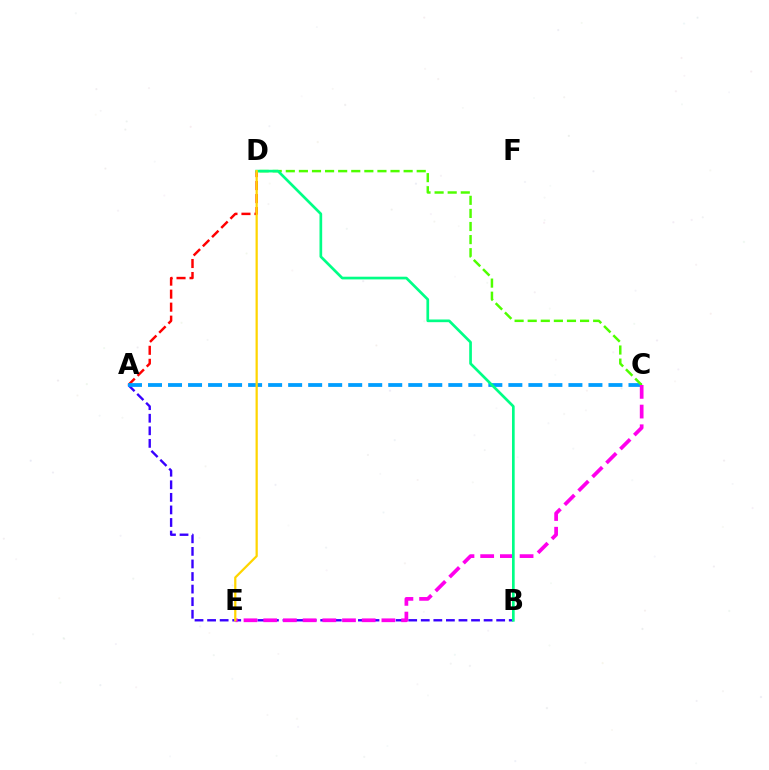{('A', 'D'): [{'color': '#ff0000', 'line_style': 'dashed', 'thickness': 1.77}], ('A', 'B'): [{'color': '#3700ff', 'line_style': 'dashed', 'thickness': 1.71}], ('A', 'C'): [{'color': '#009eff', 'line_style': 'dashed', 'thickness': 2.72}], ('C', 'D'): [{'color': '#4fff00', 'line_style': 'dashed', 'thickness': 1.78}], ('C', 'E'): [{'color': '#ff00ed', 'line_style': 'dashed', 'thickness': 2.68}], ('B', 'D'): [{'color': '#00ff86', 'line_style': 'solid', 'thickness': 1.93}], ('D', 'E'): [{'color': '#ffd500', 'line_style': 'solid', 'thickness': 1.62}]}